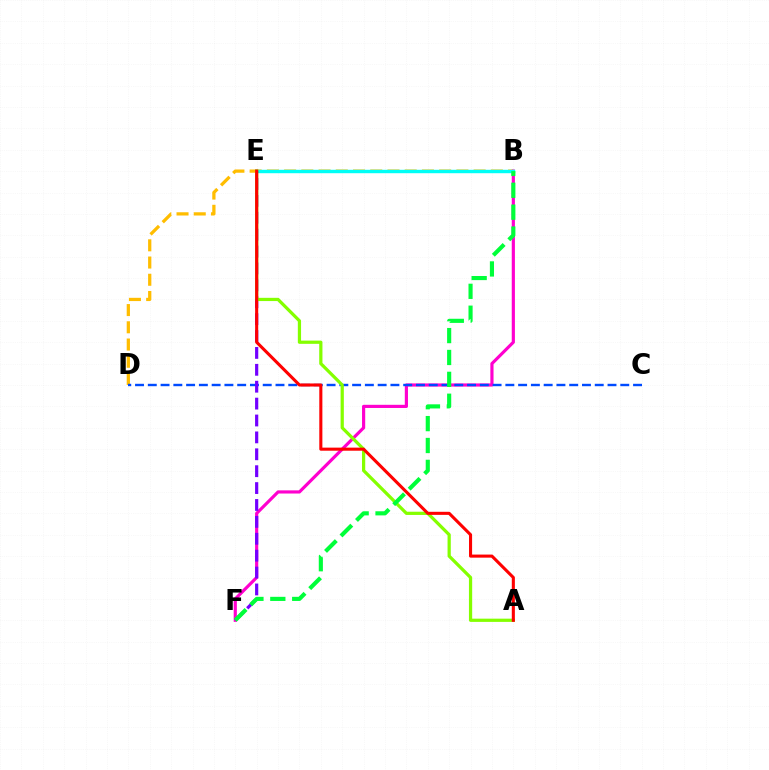{('B', 'D'): [{'color': '#ffbd00', 'line_style': 'dashed', 'thickness': 2.34}], ('B', 'F'): [{'color': '#ff00cf', 'line_style': 'solid', 'thickness': 2.28}, {'color': '#00ff39', 'line_style': 'dashed', 'thickness': 2.97}], ('C', 'D'): [{'color': '#004bff', 'line_style': 'dashed', 'thickness': 1.73}], ('B', 'E'): [{'color': '#00fff6', 'line_style': 'solid', 'thickness': 2.46}], ('E', 'F'): [{'color': '#7200ff', 'line_style': 'dashed', 'thickness': 2.3}], ('A', 'E'): [{'color': '#84ff00', 'line_style': 'solid', 'thickness': 2.33}, {'color': '#ff0000', 'line_style': 'solid', 'thickness': 2.22}]}